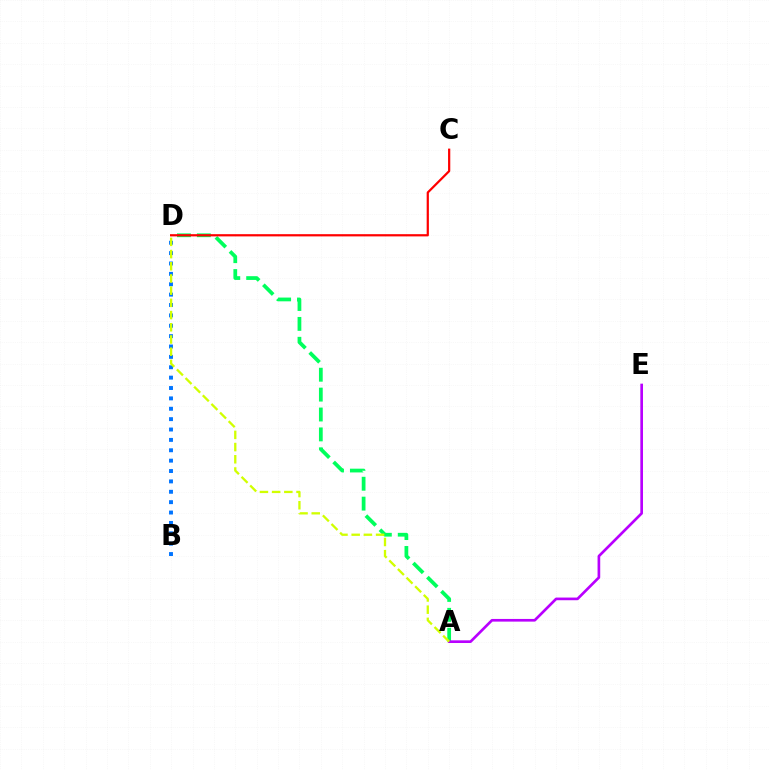{('A', 'D'): [{'color': '#00ff5c', 'line_style': 'dashed', 'thickness': 2.7}, {'color': '#d1ff00', 'line_style': 'dashed', 'thickness': 1.66}], ('B', 'D'): [{'color': '#0074ff', 'line_style': 'dotted', 'thickness': 2.82}], ('A', 'E'): [{'color': '#b900ff', 'line_style': 'solid', 'thickness': 1.92}], ('C', 'D'): [{'color': '#ff0000', 'line_style': 'solid', 'thickness': 1.6}]}